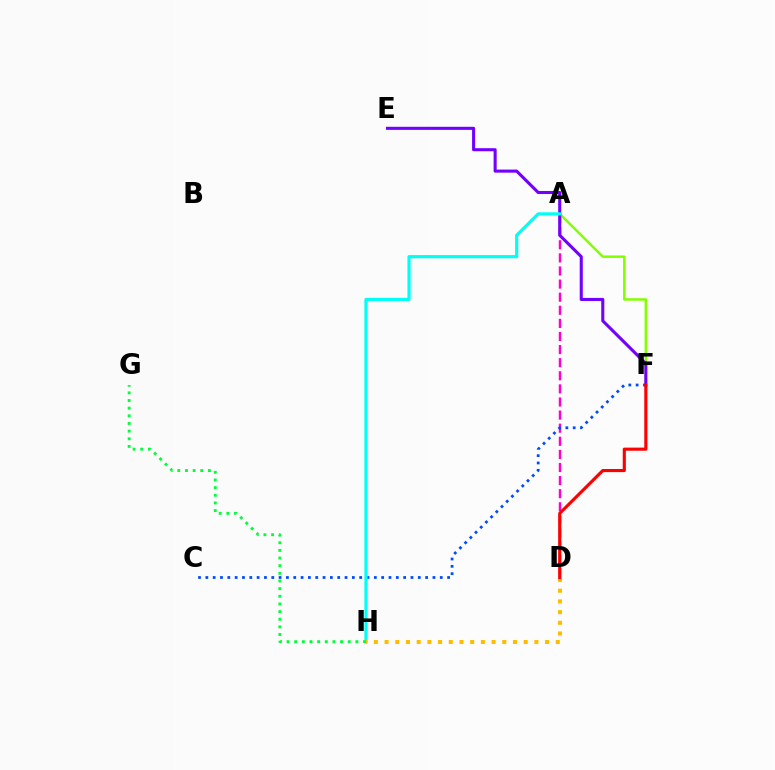{('A', 'D'): [{'color': '#ff00cf', 'line_style': 'dashed', 'thickness': 1.78}], ('A', 'F'): [{'color': '#84ff00', 'line_style': 'solid', 'thickness': 1.79}], ('C', 'F'): [{'color': '#004bff', 'line_style': 'dotted', 'thickness': 1.99}], ('E', 'F'): [{'color': '#7200ff', 'line_style': 'solid', 'thickness': 2.21}], ('A', 'H'): [{'color': '#00fff6', 'line_style': 'solid', 'thickness': 2.29}], ('G', 'H'): [{'color': '#00ff39', 'line_style': 'dotted', 'thickness': 2.08}], ('D', 'H'): [{'color': '#ffbd00', 'line_style': 'dotted', 'thickness': 2.91}], ('D', 'F'): [{'color': '#ff0000', 'line_style': 'solid', 'thickness': 2.25}]}